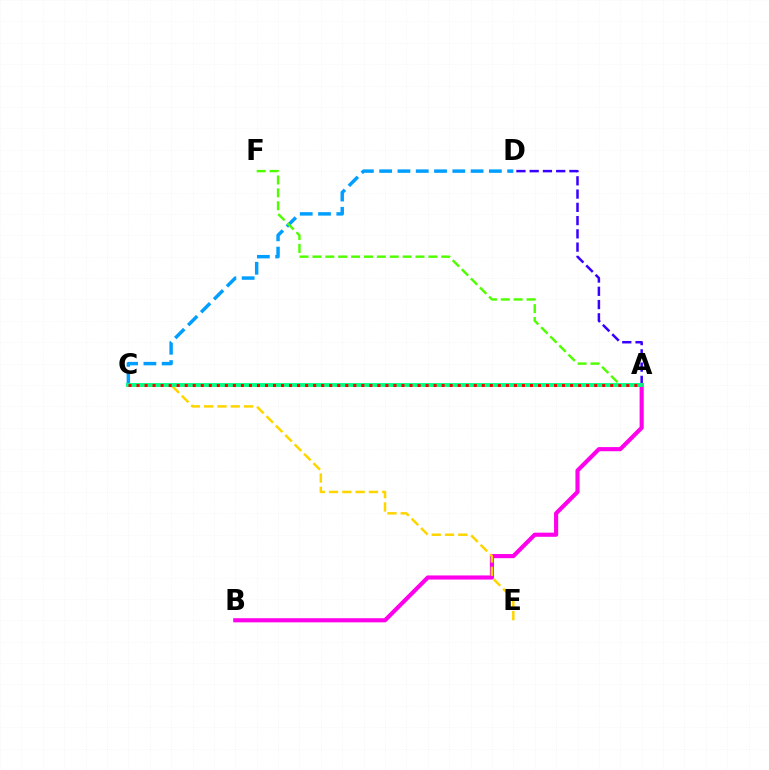{('C', 'D'): [{'color': '#009eff', 'line_style': 'dashed', 'thickness': 2.48}], ('A', 'D'): [{'color': '#3700ff', 'line_style': 'dashed', 'thickness': 1.8}], ('A', 'F'): [{'color': '#4fff00', 'line_style': 'dashed', 'thickness': 1.75}], ('A', 'B'): [{'color': '#ff00ed', 'line_style': 'solid', 'thickness': 2.98}], ('C', 'E'): [{'color': '#ffd500', 'line_style': 'dashed', 'thickness': 1.81}], ('A', 'C'): [{'color': '#00ff86', 'line_style': 'solid', 'thickness': 2.79}, {'color': '#ff0000', 'line_style': 'dotted', 'thickness': 2.18}]}